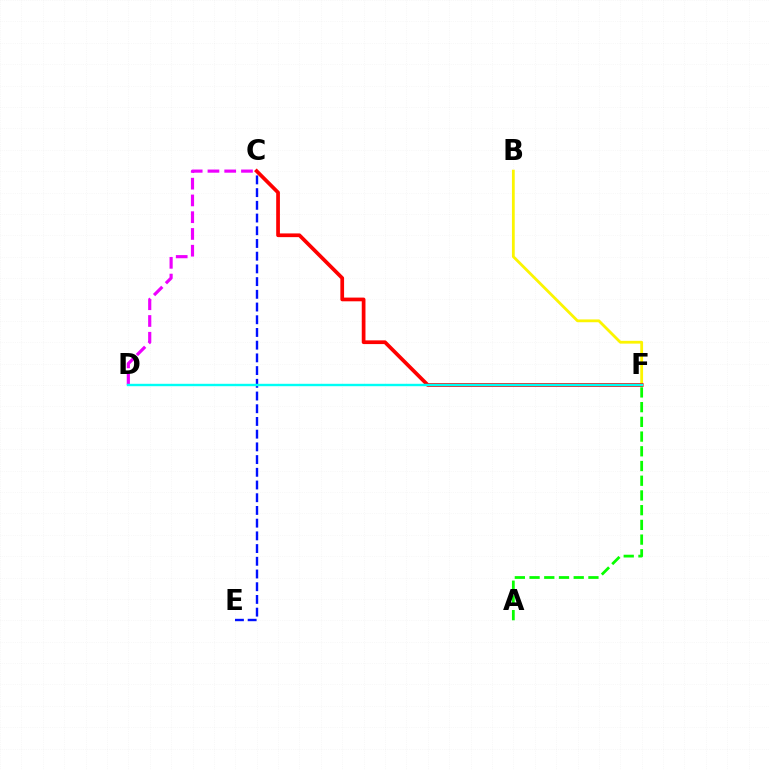{('A', 'F'): [{'color': '#08ff00', 'line_style': 'dashed', 'thickness': 2.0}], ('B', 'F'): [{'color': '#fcf500', 'line_style': 'solid', 'thickness': 2.01}], ('C', 'E'): [{'color': '#0010ff', 'line_style': 'dashed', 'thickness': 1.73}], ('C', 'D'): [{'color': '#ee00ff', 'line_style': 'dashed', 'thickness': 2.28}], ('C', 'F'): [{'color': '#ff0000', 'line_style': 'solid', 'thickness': 2.68}], ('D', 'F'): [{'color': '#00fff6', 'line_style': 'solid', 'thickness': 1.72}]}